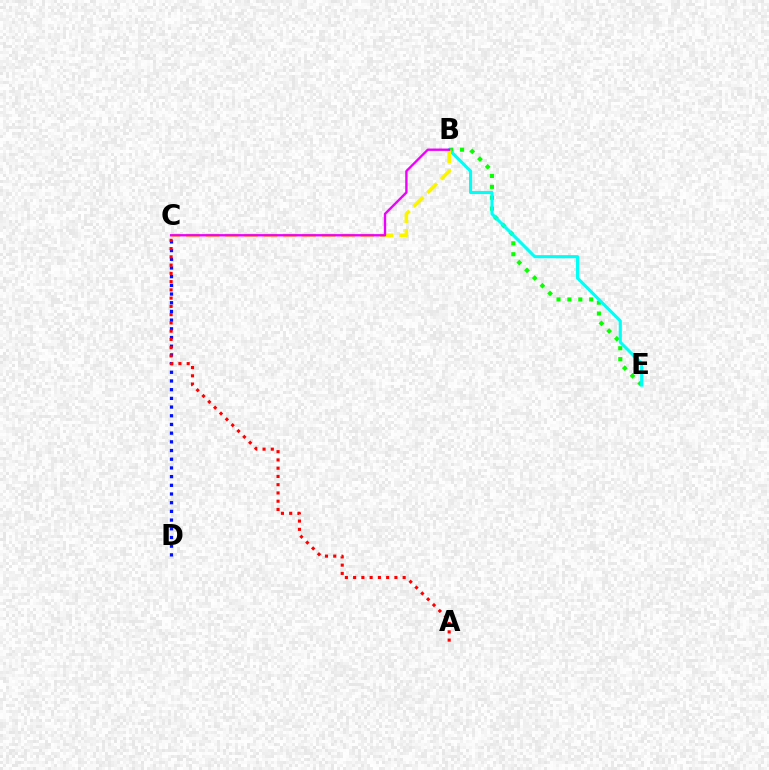{('B', 'E'): [{'color': '#08ff00', 'line_style': 'dotted', 'thickness': 2.96}, {'color': '#00fff6', 'line_style': 'solid', 'thickness': 2.23}], ('B', 'C'): [{'color': '#fcf500', 'line_style': 'dashed', 'thickness': 2.63}, {'color': '#ee00ff', 'line_style': 'solid', 'thickness': 1.7}], ('C', 'D'): [{'color': '#0010ff', 'line_style': 'dotted', 'thickness': 2.36}], ('A', 'C'): [{'color': '#ff0000', 'line_style': 'dotted', 'thickness': 2.24}]}